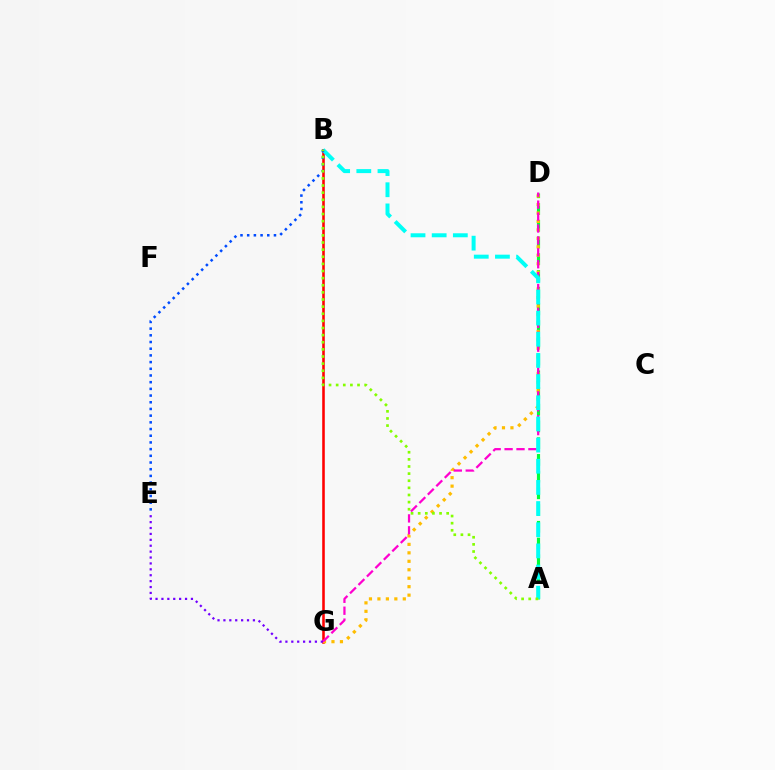{('B', 'G'): [{'color': '#ff0000', 'line_style': 'solid', 'thickness': 1.85}], ('A', 'D'): [{'color': '#00ff39', 'line_style': 'dashed', 'thickness': 2.27}], ('D', 'G'): [{'color': '#ffbd00', 'line_style': 'dotted', 'thickness': 2.3}, {'color': '#ff00cf', 'line_style': 'dashed', 'thickness': 1.62}], ('E', 'G'): [{'color': '#7200ff', 'line_style': 'dotted', 'thickness': 1.6}], ('A', 'B'): [{'color': '#00fff6', 'line_style': 'dashed', 'thickness': 2.87}, {'color': '#84ff00', 'line_style': 'dotted', 'thickness': 1.94}], ('B', 'E'): [{'color': '#004bff', 'line_style': 'dotted', 'thickness': 1.82}]}